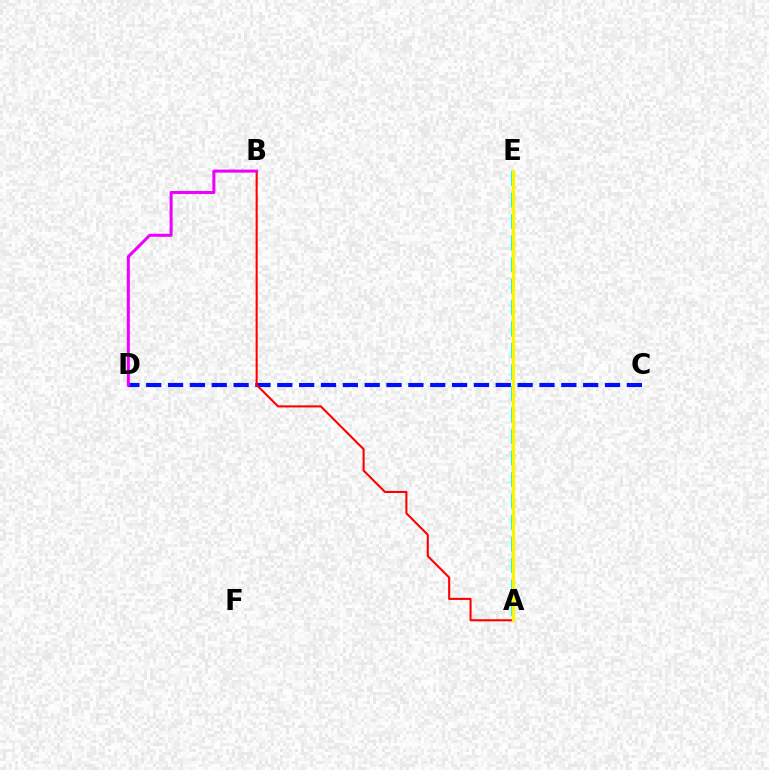{('C', 'D'): [{'color': '#0010ff', 'line_style': 'dashed', 'thickness': 2.97}], ('A', 'B'): [{'color': '#ff0000', 'line_style': 'solid', 'thickness': 1.5}], ('A', 'E'): [{'color': '#00fff6', 'line_style': 'dashed', 'thickness': 2.92}, {'color': '#08ff00', 'line_style': 'solid', 'thickness': 1.53}, {'color': '#fcf500', 'line_style': 'solid', 'thickness': 2.37}], ('B', 'D'): [{'color': '#ee00ff', 'line_style': 'solid', 'thickness': 2.19}]}